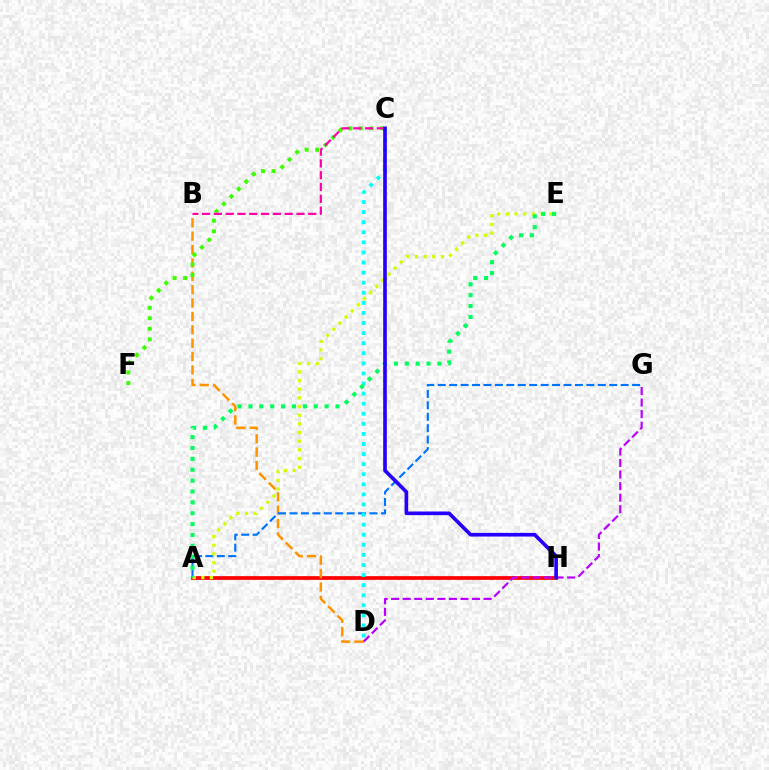{('A', 'H'): [{'color': '#ff0000', 'line_style': 'solid', 'thickness': 2.68}], ('B', 'D'): [{'color': '#ff9400', 'line_style': 'dashed', 'thickness': 1.82}], ('D', 'G'): [{'color': '#b900ff', 'line_style': 'dashed', 'thickness': 1.57}], ('A', 'G'): [{'color': '#0074ff', 'line_style': 'dashed', 'thickness': 1.55}], ('C', 'D'): [{'color': '#00fff6', 'line_style': 'dotted', 'thickness': 2.74}], ('A', 'E'): [{'color': '#d1ff00', 'line_style': 'dotted', 'thickness': 2.35}, {'color': '#00ff5c', 'line_style': 'dotted', 'thickness': 2.96}], ('C', 'F'): [{'color': '#3dff00', 'line_style': 'dotted', 'thickness': 2.86}], ('B', 'C'): [{'color': '#ff00ac', 'line_style': 'dashed', 'thickness': 1.6}], ('C', 'H'): [{'color': '#2500ff', 'line_style': 'solid', 'thickness': 2.63}]}